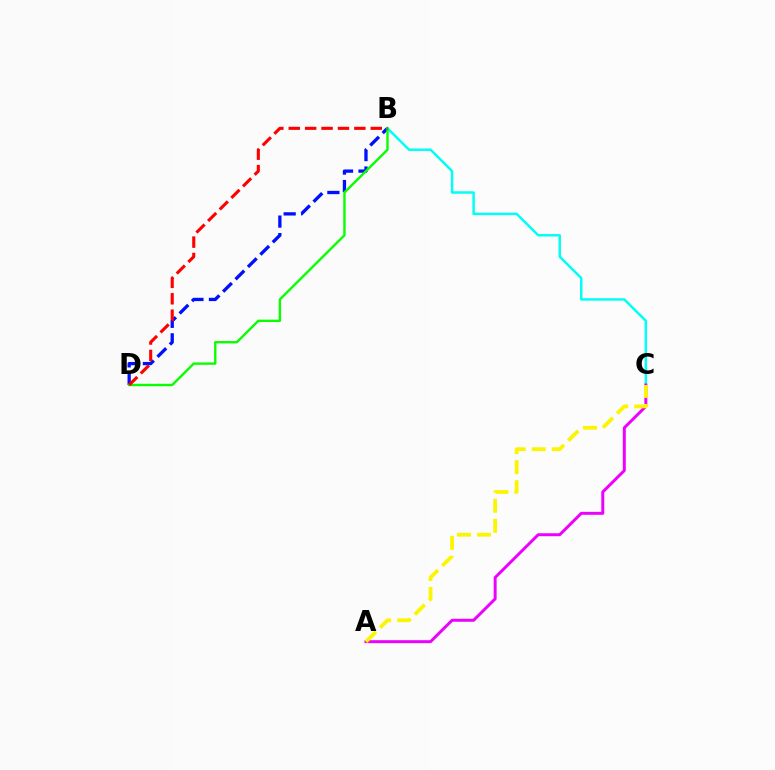{('B', 'C'): [{'color': '#00fff6', 'line_style': 'solid', 'thickness': 1.78}], ('B', 'D'): [{'color': '#0010ff', 'line_style': 'dashed', 'thickness': 2.38}, {'color': '#08ff00', 'line_style': 'solid', 'thickness': 1.71}, {'color': '#ff0000', 'line_style': 'dashed', 'thickness': 2.23}], ('A', 'C'): [{'color': '#ee00ff', 'line_style': 'solid', 'thickness': 2.14}, {'color': '#fcf500', 'line_style': 'dashed', 'thickness': 2.72}]}